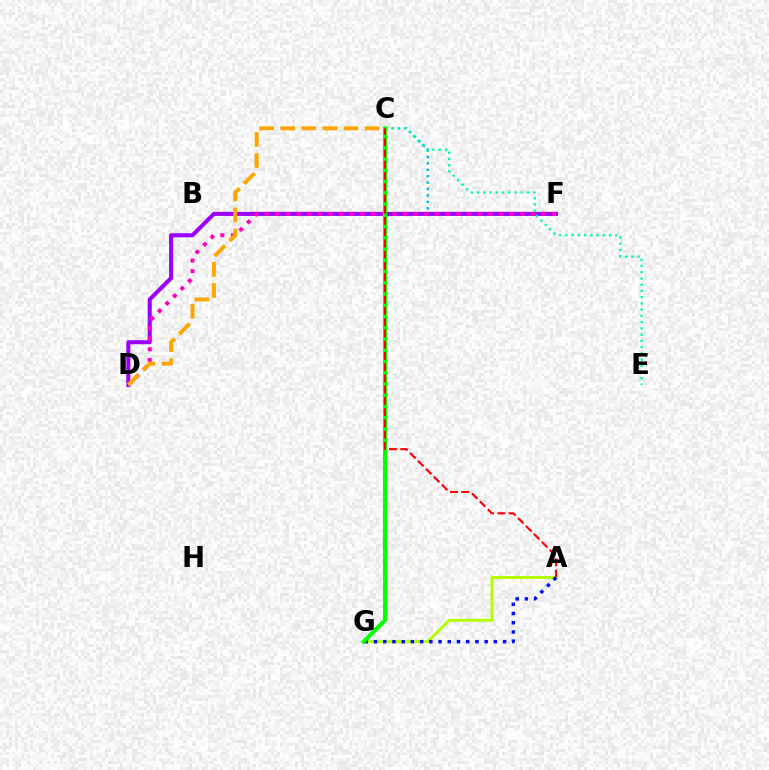{('C', 'F'): [{'color': '#00b5ff', 'line_style': 'dotted', 'thickness': 1.74}], ('D', 'F'): [{'color': '#9b00ff', 'line_style': 'solid', 'thickness': 2.92}, {'color': '#ff00bd', 'line_style': 'dotted', 'thickness': 2.89}], ('A', 'G'): [{'color': '#b3ff00', 'line_style': 'solid', 'thickness': 2.09}, {'color': '#0010ff', 'line_style': 'dotted', 'thickness': 2.5}], ('C', 'E'): [{'color': '#00ff9d', 'line_style': 'dotted', 'thickness': 1.69}], ('C', 'G'): [{'color': '#08ff00', 'line_style': 'solid', 'thickness': 2.96}], ('A', 'C'): [{'color': '#ff0000', 'line_style': 'dashed', 'thickness': 1.53}], ('C', 'D'): [{'color': '#ffa500', 'line_style': 'dashed', 'thickness': 2.87}]}